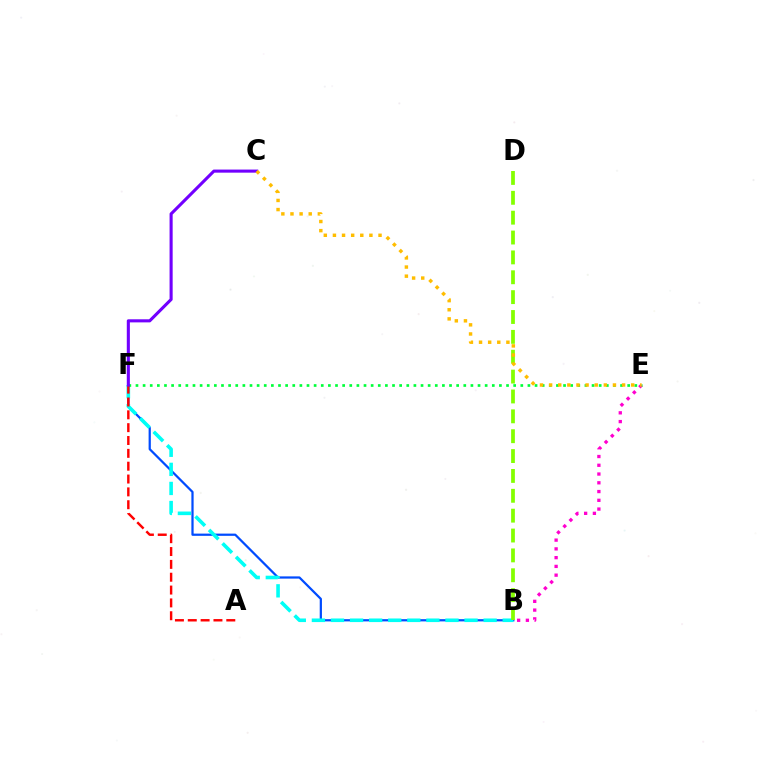{('B', 'F'): [{'color': '#004bff', 'line_style': 'solid', 'thickness': 1.61}, {'color': '#00fff6', 'line_style': 'dashed', 'thickness': 2.59}], ('B', 'E'): [{'color': '#ff00cf', 'line_style': 'dotted', 'thickness': 2.38}], ('B', 'D'): [{'color': '#84ff00', 'line_style': 'dashed', 'thickness': 2.7}], ('E', 'F'): [{'color': '#00ff39', 'line_style': 'dotted', 'thickness': 1.94}], ('A', 'F'): [{'color': '#ff0000', 'line_style': 'dashed', 'thickness': 1.74}], ('C', 'F'): [{'color': '#7200ff', 'line_style': 'solid', 'thickness': 2.22}], ('C', 'E'): [{'color': '#ffbd00', 'line_style': 'dotted', 'thickness': 2.48}]}